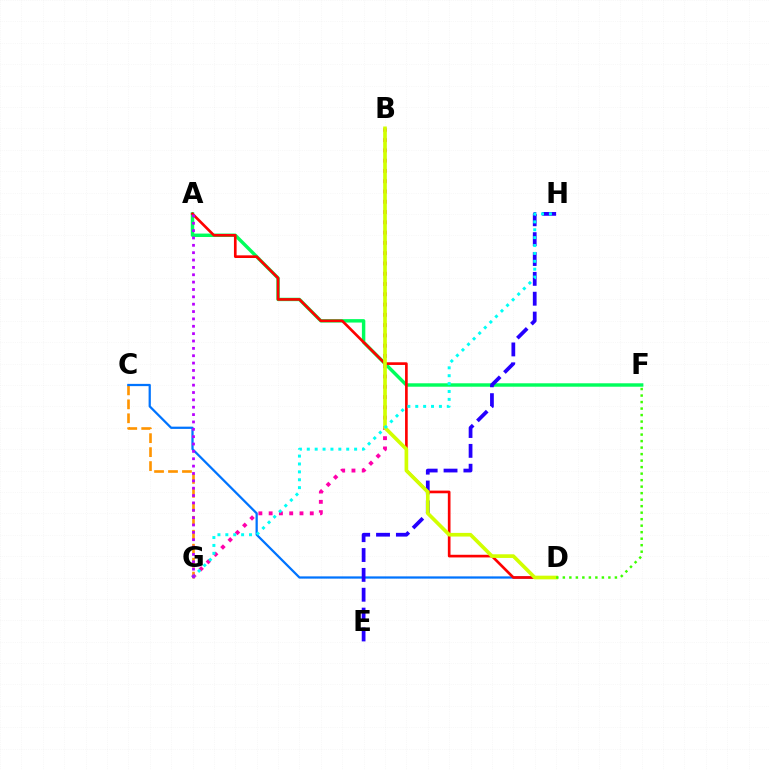{('A', 'F'): [{'color': '#00ff5c', 'line_style': 'solid', 'thickness': 2.47}], ('C', 'G'): [{'color': '#ff9400', 'line_style': 'dashed', 'thickness': 1.9}], ('B', 'G'): [{'color': '#ff00ac', 'line_style': 'dotted', 'thickness': 2.79}], ('C', 'D'): [{'color': '#0074ff', 'line_style': 'solid', 'thickness': 1.62}], ('E', 'H'): [{'color': '#2500ff', 'line_style': 'dashed', 'thickness': 2.7}], ('A', 'D'): [{'color': '#ff0000', 'line_style': 'solid', 'thickness': 1.92}], ('B', 'D'): [{'color': '#d1ff00', 'line_style': 'solid', 'thickness': 2.63}], ('D', 'F'): [{'color': '#3dff00', 'line_style': 'dotted', 'thickness': 1.77}], ('G', 'H'): [{'color': '#00fff6', 'line_style': 'dotted', 'thickness': 2.14}], ('A', 'G'): [{'color': '#b900ff', 'line_style': 'dotted', 'thickness': 2.0}]}